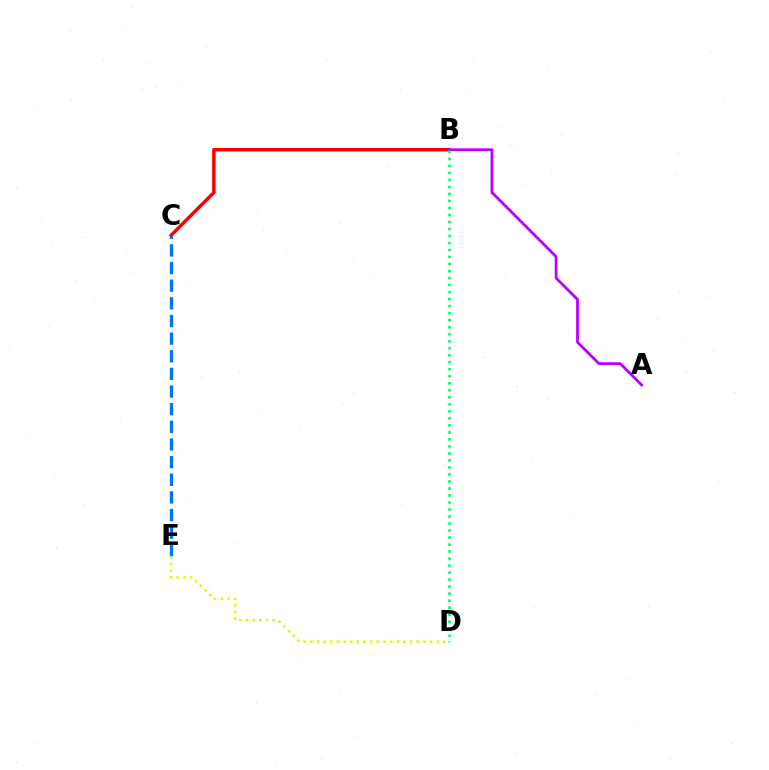{('B', 'C'): [{'color': '#ff0000', 'line_style': 'solid', 'thickness': 2.51}], ('A', 'B'): [{'color': '#b900ff', 'line_style': 'solid', 'thickness': 2.01}], ('B', 'D'): [{'color': '#00ff5c', 'line_style': 'dotted', 'thickness': 1.91}], ('C', 'E'): [{'color': '#0074ff', 'line_style': 'dashed', 'thickness': 2.4}], ('D', 'E'): [{'color': '#d1ff00', 'line_style': 'dotted', 'thickness': 1.81}]}